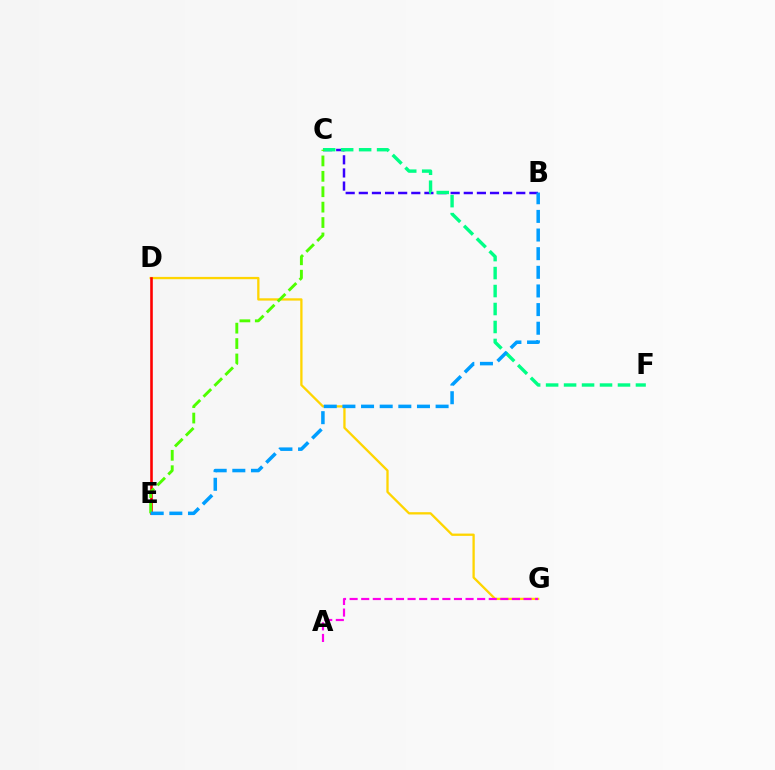{('B', 'C'): [{'color': '#3700ff', 'line_style': 'dashed', 'thickness': 1.78}], ('C', 'F'): [{'color': '#00ff86', 'line_style': 'dashed', 'thickness': 2.44}], ('D', 'G'): [{'color': '#ffd500', 'line_style': 'solid', 'thickness': 1.66}], ('A', 'G'): [{'color': '#ff00ed', 'line_style': 'dashed', 'thickness': 1.58}], ('D', 'E'): [{'color': '#ff0000', 'line_style': 'solid', 'thickness': 1.87}], ('C', 'E'): [{'color': '#4fff00', 'line_style': 'dashed', 'thickness': 2.09}], ('B', 'E'): [{'color': '#009eff', 'line_style': 'dashed', 'thickness': 2.53}]}